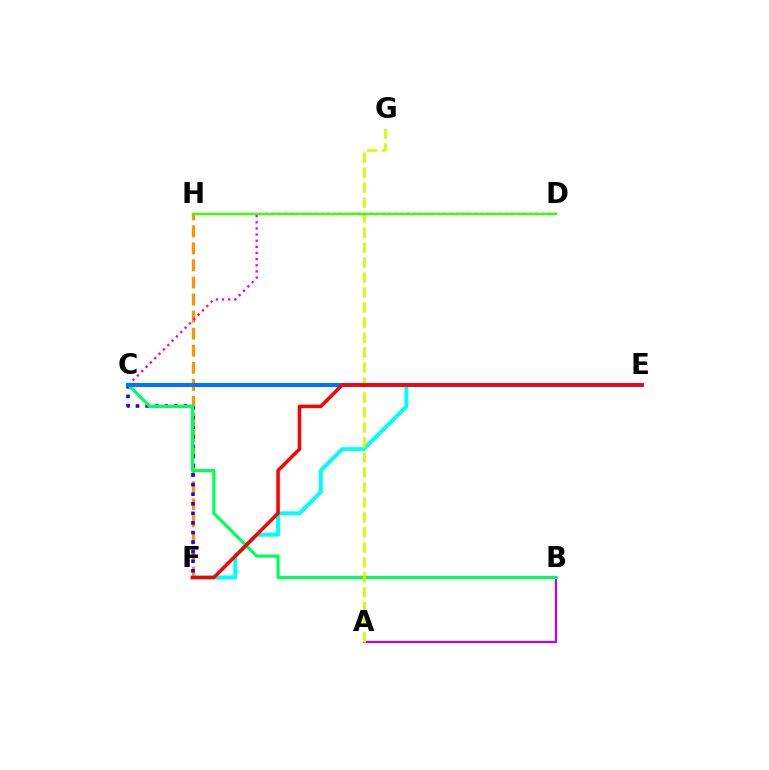{('A', 'B'): [{'color': '#b900ff', 'line_style': 'solid', 'thickness': 1.6}], ('F', 'H'): [{'color': '#ff9400', 'line_style': 'dashed', 'thickness': 2.32}], ('C', 'F'): [{'color': '#2500ff', 'line_style': 'dotted', 'thickness': 2.6}], ('C', 'D'): [{'color': '#ff00ac', 'line_style': 'dotted', 'thickness': 1.67}], ('E', 'F'): [{'color': '#00fff6', 'line_style': 'solid', 'thickness': 2.86}, {'color': '#ff0000', 'line_style': 'solid', 'thickness': 2.52}], ('B', 'C'): [{'color': '#00ff5c', 'line_style': 'solid', 'thickness': 2.27}], ('A', 'G'): [{'color': '#d1ff00', 'line_style': 'dashed', 'thickness': 2.04}], ('D', 'H'): [{'color': '#3dff00', 'line_style': 'solid', 'thickness': 1.76}], ('C', 'E'): [{'color': '#0074ff', 'line_style': 'solid', 'thickness': 2.93}]}